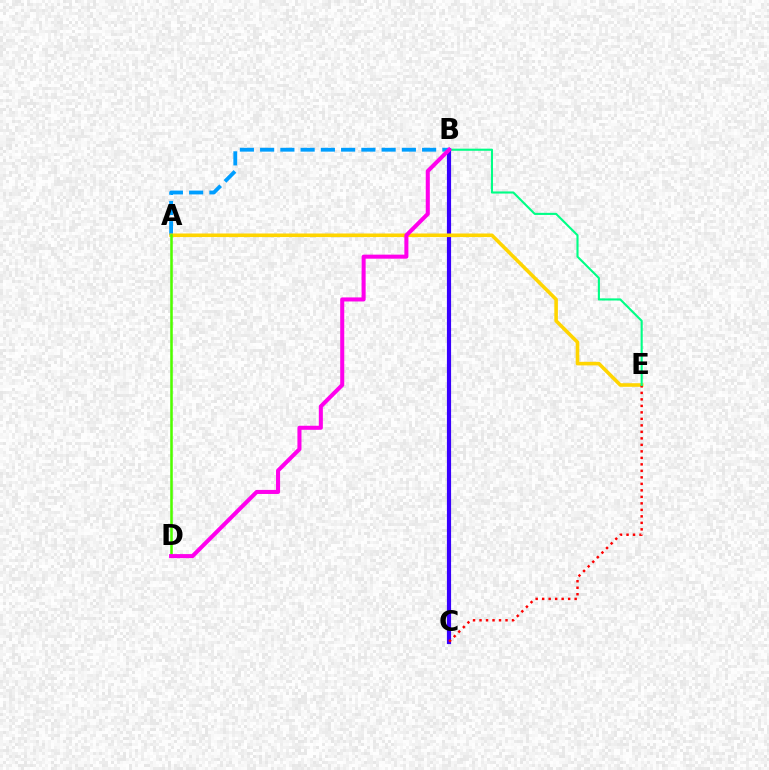{('B', 'C'): [{'color': '#3700ff', 'line_style': 'solid', 'thickness': 3.0}], ('A', 'B'): [{'color': '#009eff', 'line_style': 'dashed', 'thickness': 2.75}], ('A', 'E'): [{'color': '#ffd500', 'line_style': 'solid', 'thickness': 2.58}], ('A', 'D'): [{'color': '#4fff00', 'line_style': 'solid', 'thickness': 1.84}], ('C', 'E'): [{'color': '#ff0000', 'line_style': 'dotted', 'thickness': 1.77}], ('B', 'E'): [{'color': '#00ff86', 'line_style': 'solid', 'thickness': 1.52}], ('B', 'D'): [{'color': '#ff00ed', 'line_style': 'solid', 'thickness': 2.92}]}